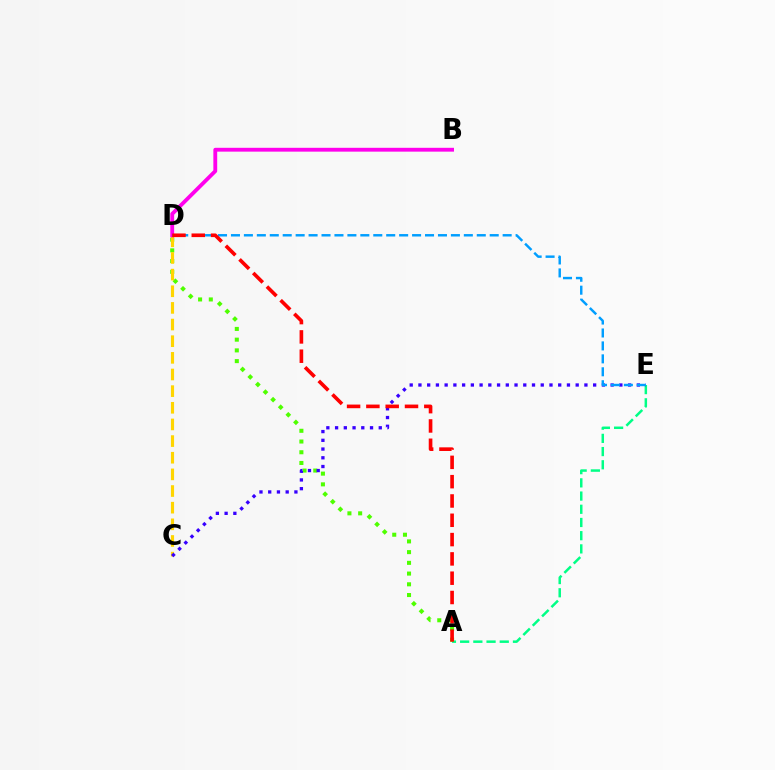{('A', 'E'): [{'color': '#00ff86', 'line_style': 'dashed', 'thickness': 1.79}], ('A', 'D'): [{'color': '#4fff00', 'line_style': 'dotted', 'thickness': 2.91}, {'color': '#ff0000', 'line_style': 'dashed', 'thickness': 2.62}], ('C', 'D'): [{'color': '#ffd500', 'line_style': 'dashed', 'thickness': 2.26}], ('C', 'E'): [{'color': '#3700ff', 'line_style': 'dotted', 'thickness': 2.37}], ('B', 'D'): [{'color': '#ff00ed', 'line_style': 'solid', 'thickness': 2.76}], ('D', 'E'): [{'color': '#009eff', 'line_style': 'dashed', 'thickness': 1.76}]}